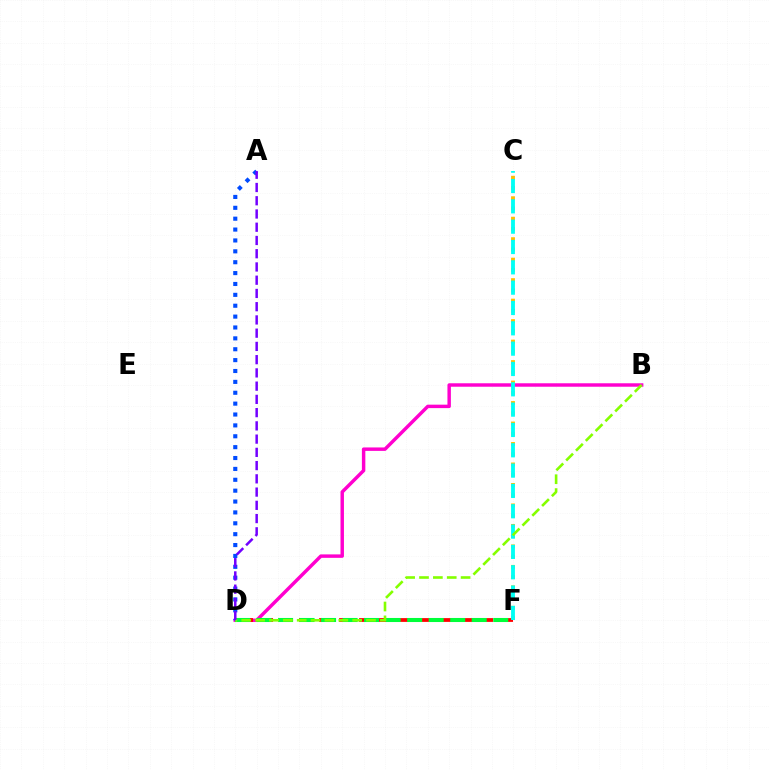{('B', 'D'): [{'color': '#ff00cf', 'line_style': 'solid', 'thickness': 2.48}, {'color': '#84ff00', 'line_style': 'dashed', 'thickness': 1.88}], ('D', 'F'): [{'color': '#ff0000', 'line_style': 'dashed', 'thickness': 2.72}, {'color': '#00ff39', 'line_style': 'dashed', 'thickness': 2.92}], ('C', 'F'): [{'color': '#ffbd00', 'line_style': 'dotted', 'thickness': 2.78}, {'color': '#00fff6', 'line_style': 'dashed', 'thickness': 2.76}], ('A', 'D'): [{'color': '#004bff', 'line_style': 'dotted', 'thickness': 2.96}, {'color': '#7200ff', 'line_style': 'dashed', 'thickness': 1.8}]}